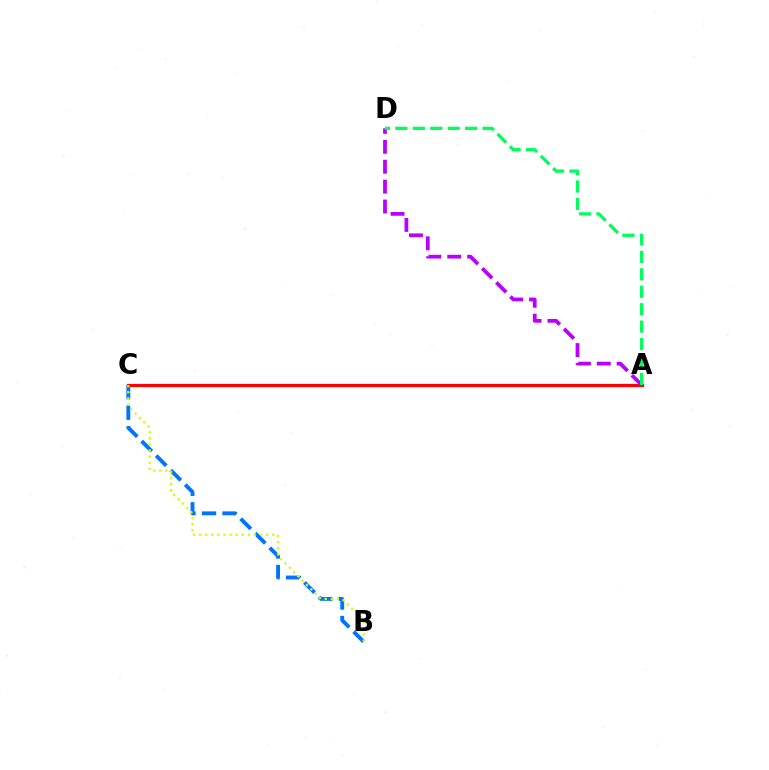{('B', 'C'): [{'color': '#0074ff', 'line_style': 'dashed', 'thickness': 2.79}, {'color': '#d1ff00', 'line_style': 'dotted', 'thickness': 1.66}], ('A', 'C'): [{'color': '#ff0000', 'line_style': 'solid', 'thickness': 2.31}], ('A', 'D'): [{'color': '#b900ff', 'line_style': 'dashed', 'thickness': 2.7}, {'color': '#00ff5c', 'line_style': 'dashed', 'thickness': 2.37}]}